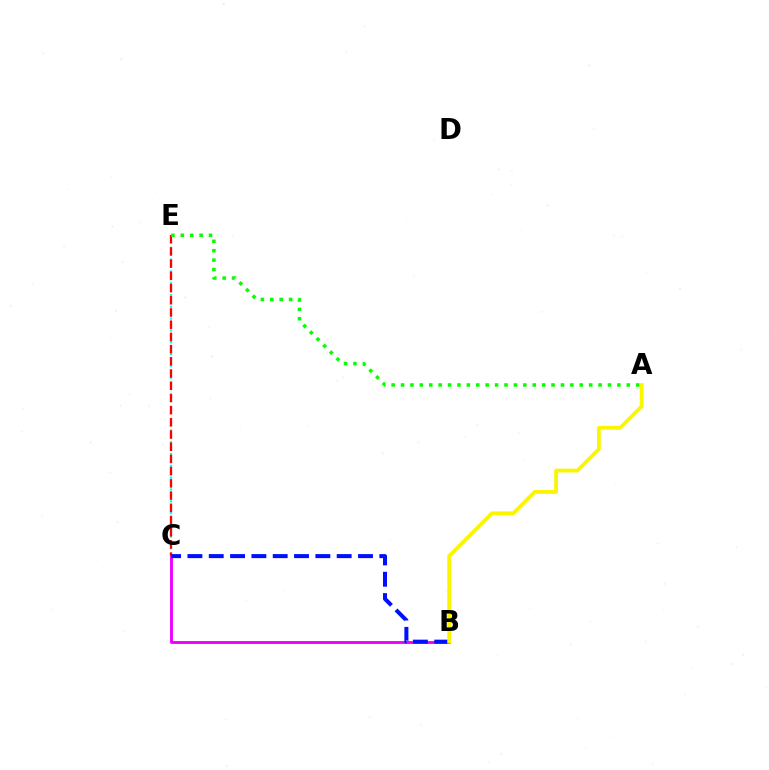{('C', 'E'): [{'color': '#00fff6', 'line_style': 'dotted', 'thickness': 1.6}, {'color': '#ff0000', 'line_style': 'dashed', 'thickness': 1.66}], ('B', 'C'): [{'color': '#ee00ff', 'line_style': 'solid', 'thickness': 2.07}, {'color': '#0010ff', 'line_style': 'dashed', 'thickness': 2.9}], ('A', 'E'): [{'color': '#08ff00', 'line_style': 'dotted', 'thickness': 2.56}], ('A', 'B'): [{'color': '#fcf500', 'line_style': 'solid', 'thickness': 2.75}]}